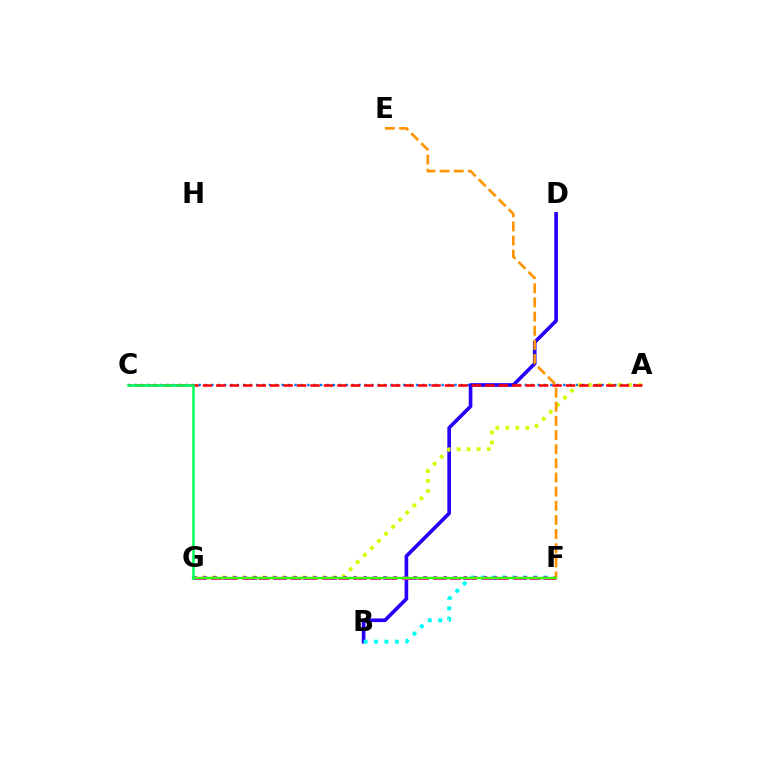{('A', 'C'): [{'color': '#0074ff', 'line_style': 'dotted', 'thickness': 1.74}, {'color': '#ff0000', 'line_style': 'dashed', 'thickness': 1.83}], ('B', 'D'): [{'color': '#2500ff', 'line_style': 'solid', 'thickness': 2.62}], ('B', 'F'): [{'color': '#00fff6', 'line_style': 'dotted', 'thickness': 2.84}], ('A', 'G'): [{'color': '#d1ff00', 'line_style': 'dotted', 'thickness': 2.72}], ('F', 'G'): [{'color': '#b900ff', 'line_style': 'dotted', 'thickness': 2.72}, {'color': '#ff00ac', 'line_style': 'dashed', 'thickness': 2.16}, {'color': '#3dff00', 'line_style': 'solid', 'thickness': 1.78}], ('E', 'F'): [{'color': '#ff9400', 'line_style': 'dashed', 'thickness': 1.92}], ('C', 'G'): [{'color': '#00ff5c', 'line_style': 'solid', 'thickness': 1.84}]}